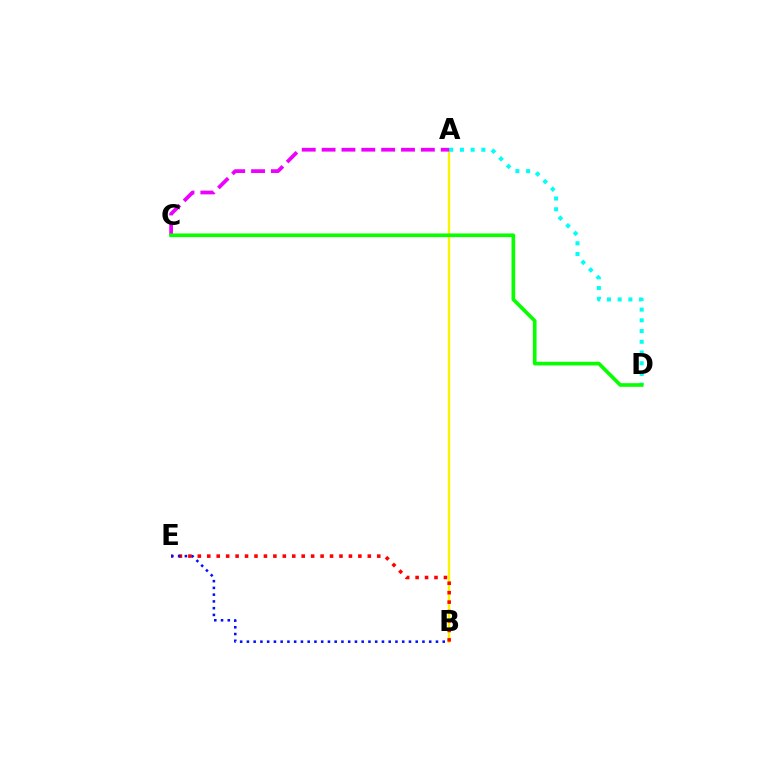{('A', 'B'): [{'color': '#fcf500', 'line_style': 'solid', 'thickness': 1.73}], ('A', 'D'): [{'color': '#00fff6', 'line_style': 'dotted', 'thickness': 2.91}], ('A', 'C'): [{'color': '#ee00ff', 'line_style': 'dashed', 'thickness': 2.7}], ('B', 'E'): [{'color': '#ff0000', 'line_style': 'dotted', 'thickness': 2.57}, {'color': '#0010ff', 'line_style': 'dotted', 'thickness': 1.83}], ('C', 'D'): [{'color': '#08ff00', 'line_style': 'solid', 'thickness': 2.63}]}